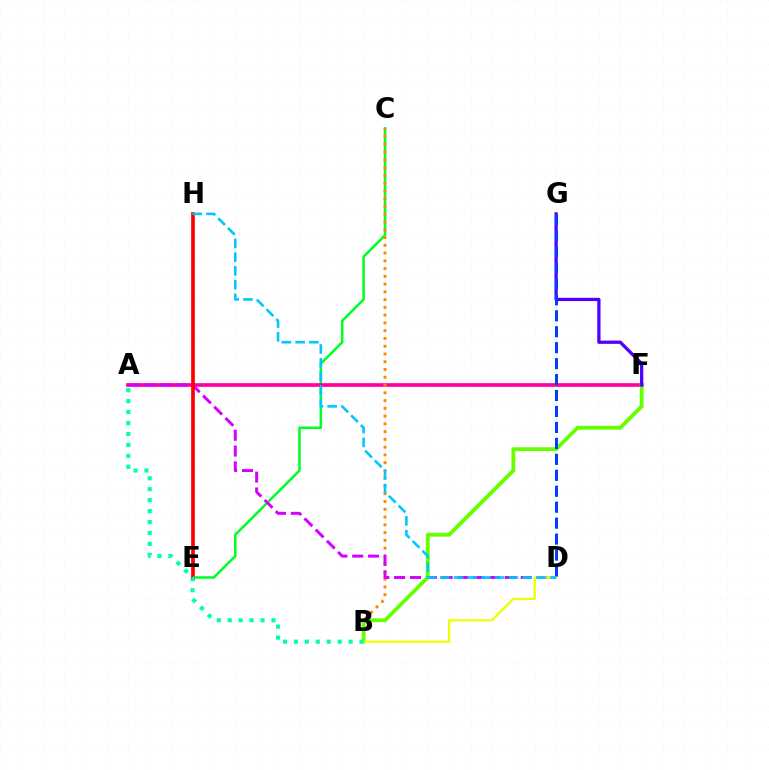{('C', 'E'): [{'color': '#00ff27', 'line_style': 'solid', 'thickness': 1.84}], ('A', 'F'): [{'color': '#ff00a0', 'line_style': 'solid', 'thickness': 2.65}], ('B', 'C'): [{'color': '#ff8800', 'line_style': 'dotted', 'thickness': 2.11}], ('A', 'D'): [{'color': '#d600ff', 'line_style': 'dashed', 'thickness': 2.15}], ('B', 'F'): [{'color': '#66ff00', 'line_style': 'solid', 'thickness': 2.74}], ('F', 'G'): [{'color': '#4f00ff', 'line_style': 'solid', 'thickness': 2.36}], ('B', 'D'): [{'color': '#eeff00', 'line_style': 'solid', 'thickness': 1.6}], ('E', 'H'): [{'color': '#ff0000', 'line_style': 'solid', 'thickness': 2.66}], ('A', 'B'): [{'color': '#00ffaf', 'line_style': 'dotted', 'thickness': 2.97}], ('D', 'G'): [{'color': '#003fff', 'line_style': 'dashed', 'thickness': 2.17}], ('D', 'H'): [{'color': '#00c7ff', 'line_style': 'dashed', 'thickness': 1.87}]}